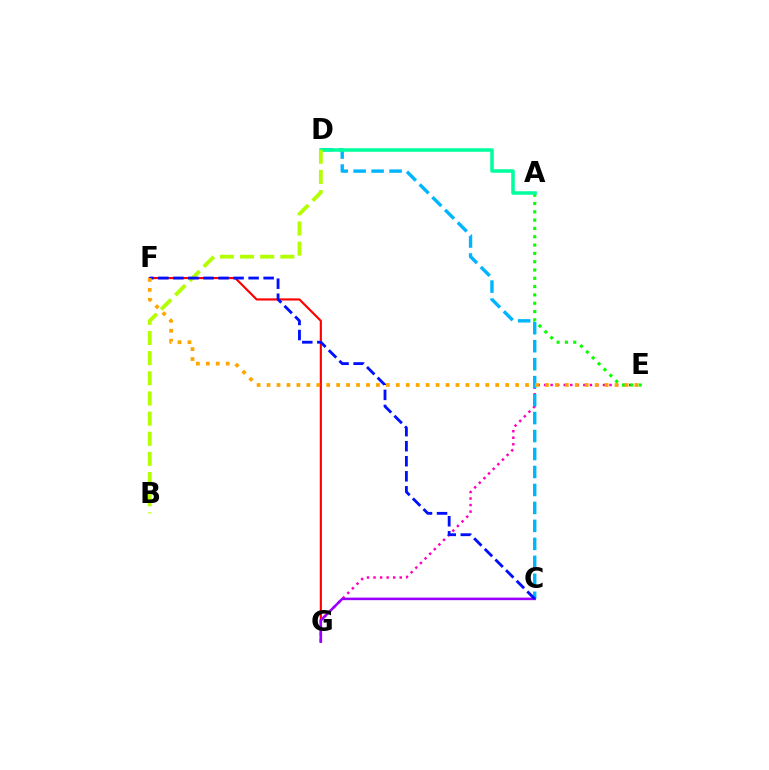{('F', 'G'): [{'color': '#ff0000', 'line_style': 'solid', 'thickness': 1.55}], ('E', 'G'): [{'color': '#ff00bd', 'line_style': 'dotted', 'thickness': 1.78}], ('C', 'D'): [{'color': '#00b5ff', 'line_style': 'dashed', 'thickness': 2.44}], ('A', 'E'): [{'color': '#08ff00', 'line_style': 'dotted', 'thickness': 2.26}], ('A', 'D'): [{'color': '#00ff9d', 'line_style': 'solid', 'thickness': 2.54}], ('B', 'D'): [{'color': '#b3ff00', 'line_style': 'dashed', 'thickness': 2.74}], ('C', 'G'): [{'color': '#9b00ff', 'line_style': 'solid', 'thickness': 1.82}], ('C', 'F'): [{'color': '#0010ff', 'line_style': 'dashed', 'thickness': 2.04}], ('E', 'F'): [{'color': '#ffa500', 'line_style': 'dotted', 'thickness': 2.7}]}